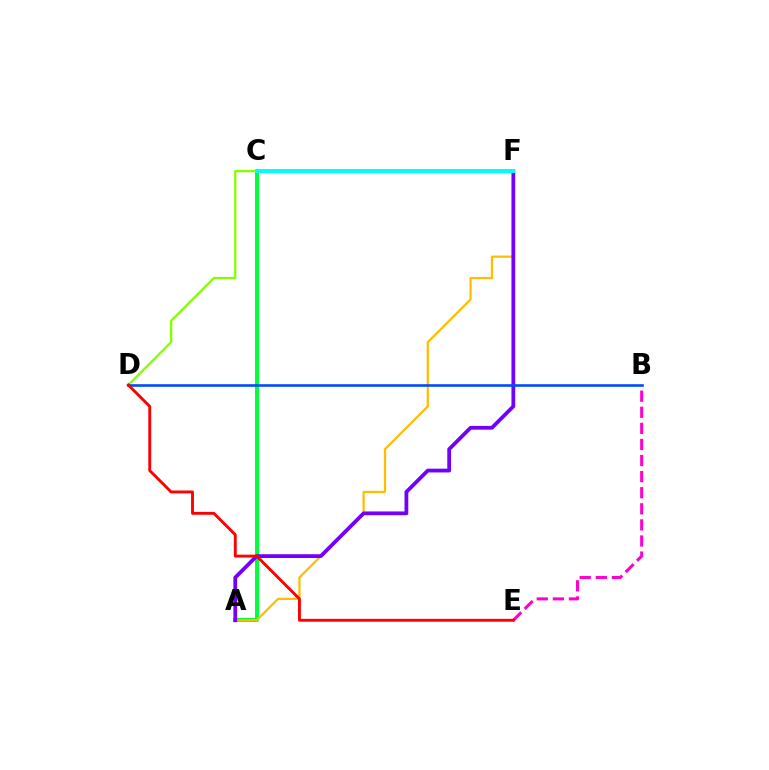{('B', 'E'): [{'color': '#ff00cf', 'line_style': 'dashed', 'thickness': 2.19}], ('A', 'C'): [{'color': '#00ff39', 'line_style': 'solid', 'thickness': 2.87}], ('A', 'F'): [{'color': '#ffbd00', 'line_style': 'solid', 'thickness': 1.61}, {'color': '#7200ff', 'line_style': 'solid', 'thickness': 2.72}], ('D', 'F'): [{'color': '#84ff00', 'line_style': 'solid', 'thickness': 1.64}], ('B', 'D'): [{'color': '#004bff', 'line_style': 'solid', 'thickness': 1.88}], ('D', 'E'): [{'color': '#ff0000', 'line_style': 'solid', 'thickness': 2.07}], ('C', 'F'): [{'color': '#00fff6', 'line_style': 'solid', 'thickness': 2.89}]}